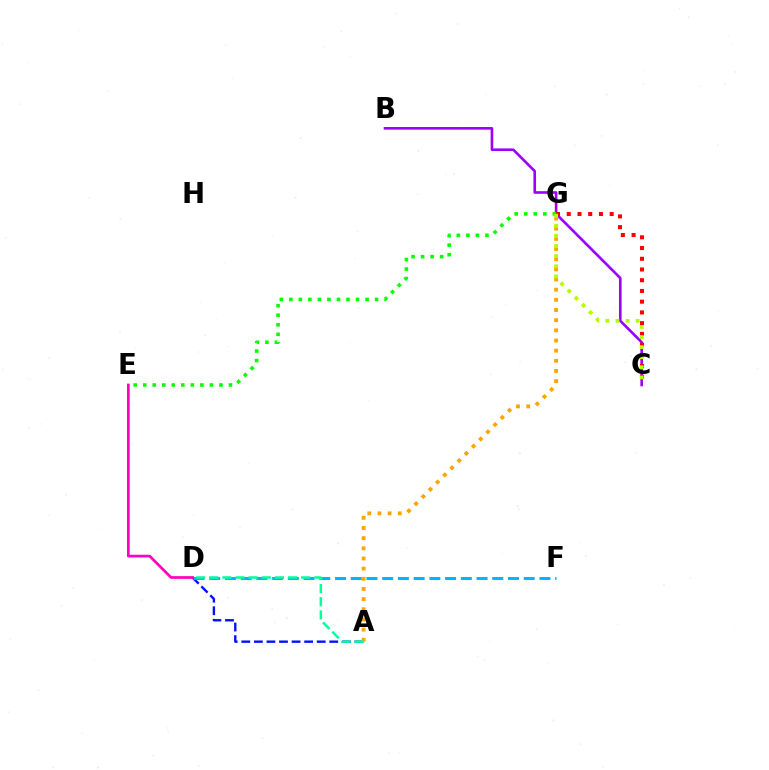{('B', 'C'): [{'color': '#9b00ff', 'line_style': 'solid', 'thickness': 1.89}], ('A', 'D'): [{'color': '#0010ff', 'line_style': 'dashed', 'thickness': 1.71}, {'color': '#00ff9d', 'line_style': 'dashed', 'thickness': 1.78}], ('A', 'G'): [{'color': '#ffa500', 'line_style': 'dotted', 'thickness': 2.76}], ('D', 'F'): [{'color': '#00b5ff', 'line_style': 'dashed', 'thickness': 2.14}], ('C', 'G'): [{'color': '#ff0000', 'line_style': 'dotted', 'thickness': 2.91}, {'color': '#b3ff00', 'line_style': 'dotted', 'thickness': 2.74}], ('D', 'E'): [{'color': '#ff00bd', 'line_style': 'solid', 'thickness': 1.95}], ('E', 'G'): [{'color': '#08ff00', 'line_style': 'dotted', 'thickness': 2.59}]}